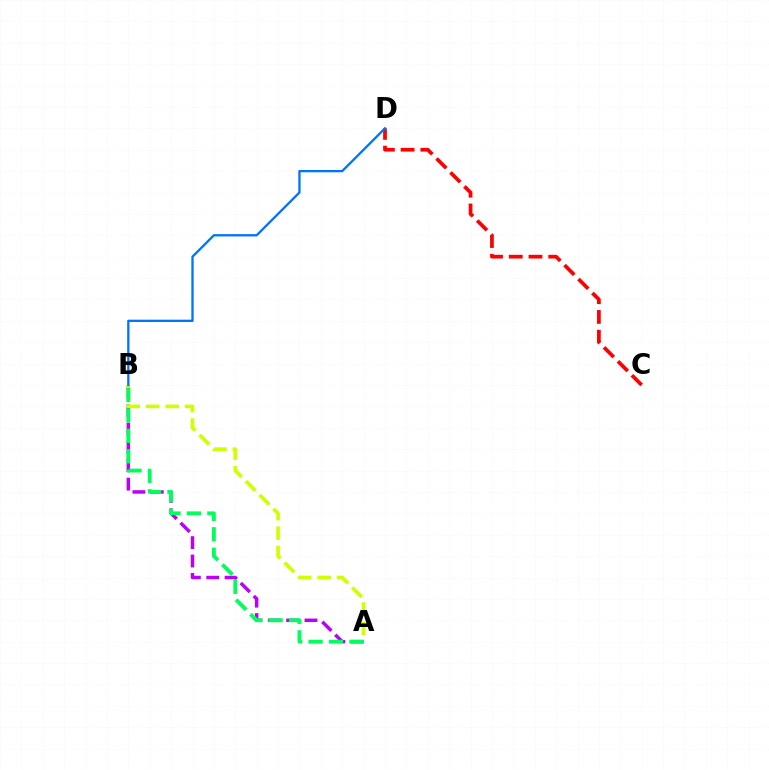{('A', 'B'): [{'color': '#b900ff', 'line_style': 'dashed', 'thickness': 2.49}, {'color': '#d1ff00', 'line_style': 'dashed', 'thickness': 2.65}, {'color': '#00ff5c', 'line_style': 'dashed', 'thickness': 2.78}], ('C', 'D'): [{'color': '#ff0000', 'line_style': 'dashed', 'thickness': 2.68}], ('B', 'D'): [{'color': '#0074ff', 'line_style': 'solid', 'thickness': 1.66}]}